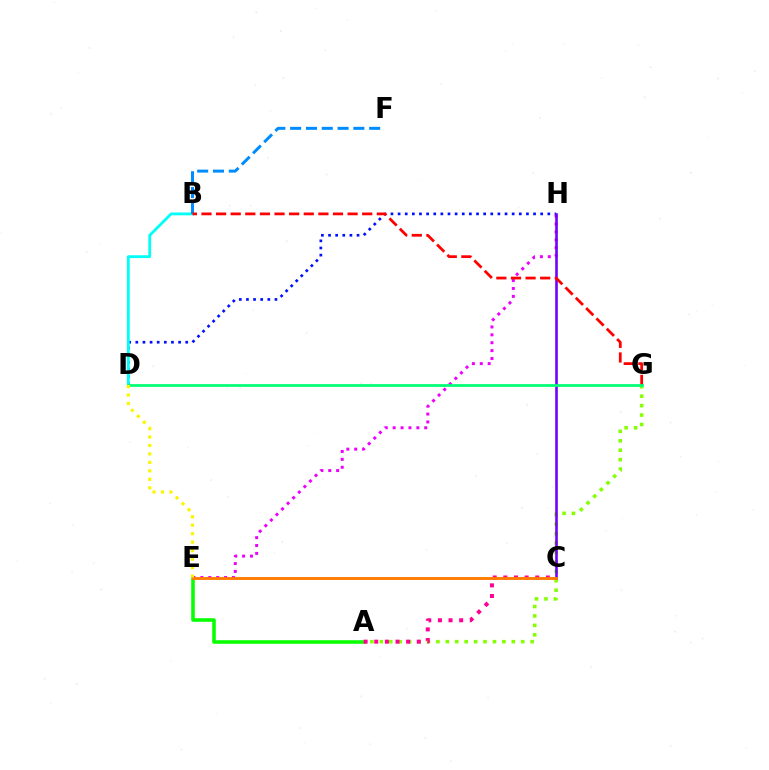{('A', 'E'): [{'color': '#08ff00', 'line_style': 'solid', 'thickness': 2.57}], ('A', 'G'): [{'color': '#84ff00', 'line_style': 'dotted', 'thickness': 2.56}], ('D', 'H'): [{'color': '#0010ff', 'line_style': 'dotted', 'thickness': 1.94}], ('A', 'C'): [{'color': '#ff0094', 'line_style': 'dotted', 'thickness': 2.89}], ('B', 'D'): [{'color': '#00fff6', 'line_style': 'solid', 'thickness': 2.03}], ('B', 'F'): [{'color': '#008cff', 'line_style': 'dashed', 'thickness': 2.15}], ('E', 'H'): [{'color': '#ee00ff', 'line_style': 'dotted', 'thickness': 2.14}], ('C', 'H'): [{'color': '#7200ff', 'line_style': 'solid', 'thickness': 1.88}], ('B', 'G'): [{'color': '#ff0000', 'line_style': 'dashed', 'thickness': 1.98}], ('D', 'G'): [{'color': '#00ff74', 'line_style': 'solid', 'thickness': 1.96}], ('C', 'E'): [{'color': '#ff7c00', 'line_style': 'solid', 'thickness': 2.07}], ('D', 'E'): [{'color': '#fcf500', 'line_style': 'dotted', 'thickness': 2.3}]}